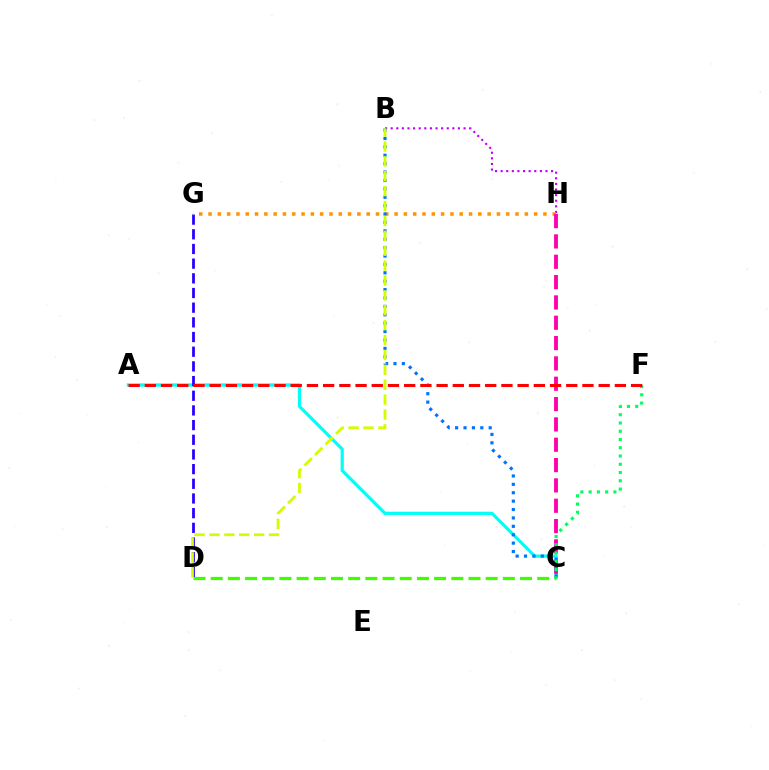{('A', 'C'): [{'color': '#00fff6', 'line_style': 'solid', 'thickness': 2.31}], ('C', 'D'): [{'color': '#3dff00', 'line_style': 'dashed', 'thickness': 2.33}], ('B', 'H'): [{'color': '#b900ff', 'line_style': 'dotted', 'thickness': 1.52}], ('D', 'G'): [{'color': '#2500ff', 'line_style': 'dashed', 'thickness': 1.99}], ('G', 'H'): [{'color': '#ff9400', 'line_style': 'dotted', 'thickness': 2.53}], ('C', 'H'): [{'color': '#ff00ac', 'line_style': 'dashed', 'thickness': 2.76}], ('B', 'C'): [{'color': '#0074ff', 'line_style': 'dotted', 'thickness': 2.28}], ('C', 'F'): [{'color': '#00ff5c', 'line_style': 'dotted', 'thickness': 2.24}], ('A', 'F'): [{'color': '#ff0000', 'line_style': 'dashed', 'thickness': 2.2}], ('B', 'D'): [{'color': '#d1ff00', 'line_style': 'dashed', 'thickness': 2.02}]}